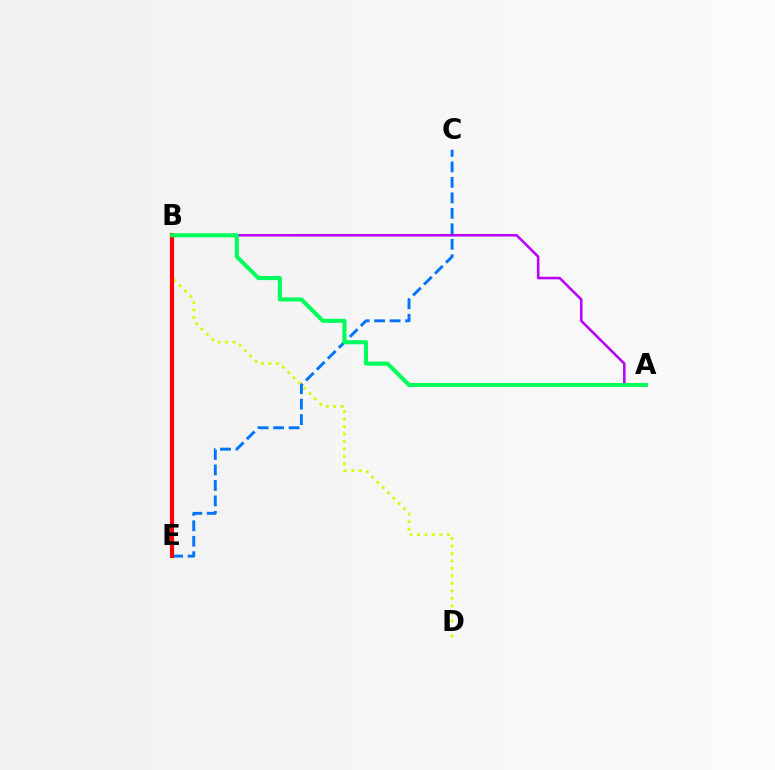{('C', 'E'): [{'color': '#0074ff', 'line_style': 'dashed', 'thickness': 2.1}], ('B', 'D'): [{'color': '#d1ff00', 'line_style': 'dotted', 'thickness': 2.03}], ('A', 'B'): [{'color': '#b900ff', 'line_style': 'solid', 'thickness': 1.84}, {'color': '#00ff5c', 'line_style': 'solid', 'thickness': 2.94}], ('B', 'E'): [{'color': '#ff0000', 'line_style': 'solid', 'thickness': 2.98}]}